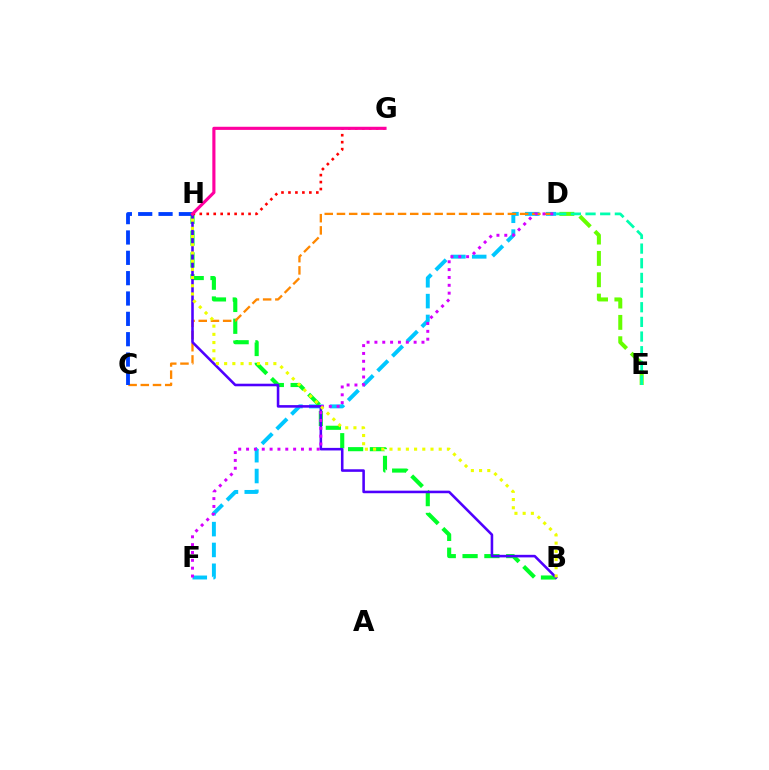{('D', 'F'): [{'color': '#00c7ff', 'line_style': 'dashed', 'thickness': 2.83}, {'color': '#d600ff', 'line_style': 'dotted', 'thickness': 2.13}], ('B', 'H'): [{'color': '#00ff27', 'line_style': 'dashed', 'thickness': 2.96}, {'color': '#4f00ff', 'line_style': 'solid', 'thickness': 1.85}, {'color': '#eeff00', 'line_style': 'dotted', 'thickness': 2.23}], ('C', 'D'): [{'color': '#ff8800', 'line_style': 'dashed', 'thickness': 1.66}], ('D', 'E'): [{'color': '#66ff00', 'line_style': 'dashed', 'thickness': 2.9}, {'color': '#00ffaf', 'line_style': 'dashed', 'thickness': 1.99}], ('C', 'H'): [{'color': '#003fff', 'line_style': 'dashed', 'thickness': 2.76}], ('G', 'H'): [{'color': '#ff0000', 'line_style': 'dotted', 'thickness': 1.89}, {'color': '#ff00a0', 'line_style': 'solid', 'thickness': 2.25}]}